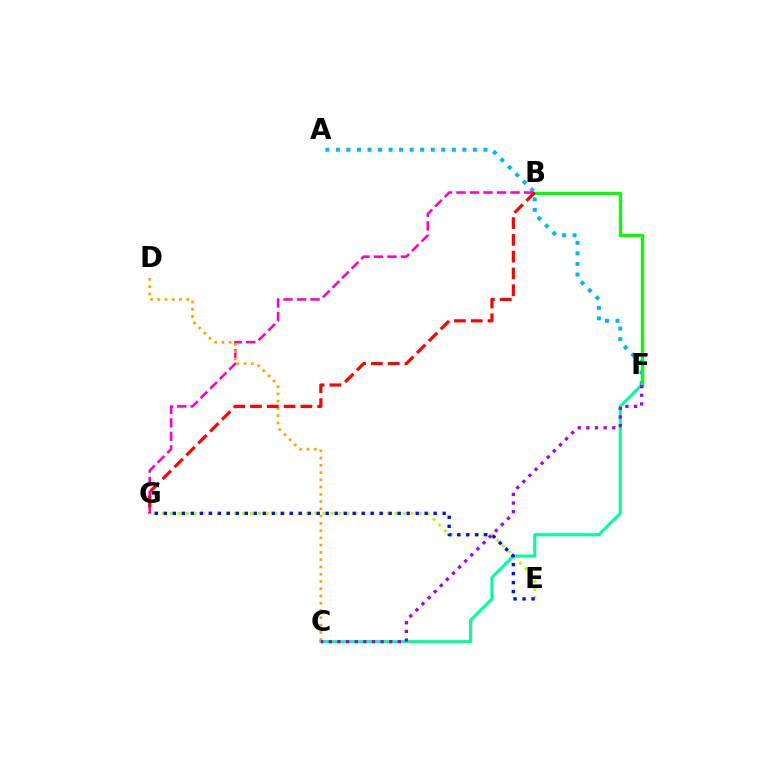{('C', 'F'): [{'color': '#00ff9d', 'line_style': 'solid', 'thickness': 2.24}, {'color': '#9b00ff', 'line_style': 'dotted', 'thickness': 2.35}], ('A', 'F'): [{'color': '#00b5ff', 'line_style': 'dotted', 'thickness': 2.86}], ('B', 'F'): [{'color': '#08ff00', 'line_style': 'solid', 'thickness': 2.44}], ('E', 'G'): [{'color': '#b3ff00', 'line_style': 'dotted', 'thickness': 2.18}, {'color': '#0010ff', 'line_style': 'dotted', 'thickness': 2.44}], ('B', 'G'): [{'color': '#ff00bd', 'line_style': 'dashed', 'thickness': 1.84}, {'color': '#ff0000', 'line_style': 'dashed', 'thickness': 2.28}], ('C', 'D'): [{'color': '#ffa500', 'line_style': 'dotted', 'thickness': 1.97}]}